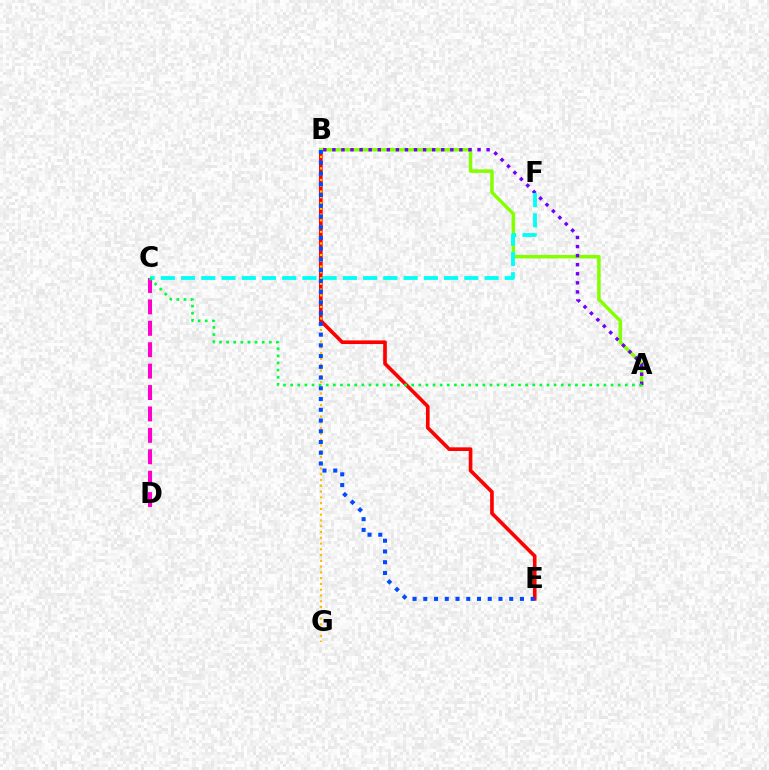{('B', 'E'): [{'color': '#ff0000', 'line_style': 'solid', 'thickness': 2.63}, {'color': '#004bff', 'line_style': 'dotted', 'thickness': 2.92}], ('A', 'B'): [{'color': '#84ff00', 'line_style': 'solid', 'thickness': 2.51}, {'color': '#7200ff', 'line_style': 'dotted', 'thickness': 2.47}], ('C', 'D'): [{'color': '#ff00cf', 'line_style': 'dashed', 'thickness': 2.91}], ('C', 'F'): [{'color': '#00fff6', 'line_style': 'dashed', 'thickness': 2.75}], ('B', 'G'): [{'color': '#ffbd00', 'line_style': 'dotted', 'thickness': 1.57}], ('A', 'C'): [{'color': '#00ff39', 'line_style': 'dotted', 'thickness': 1.93}]}